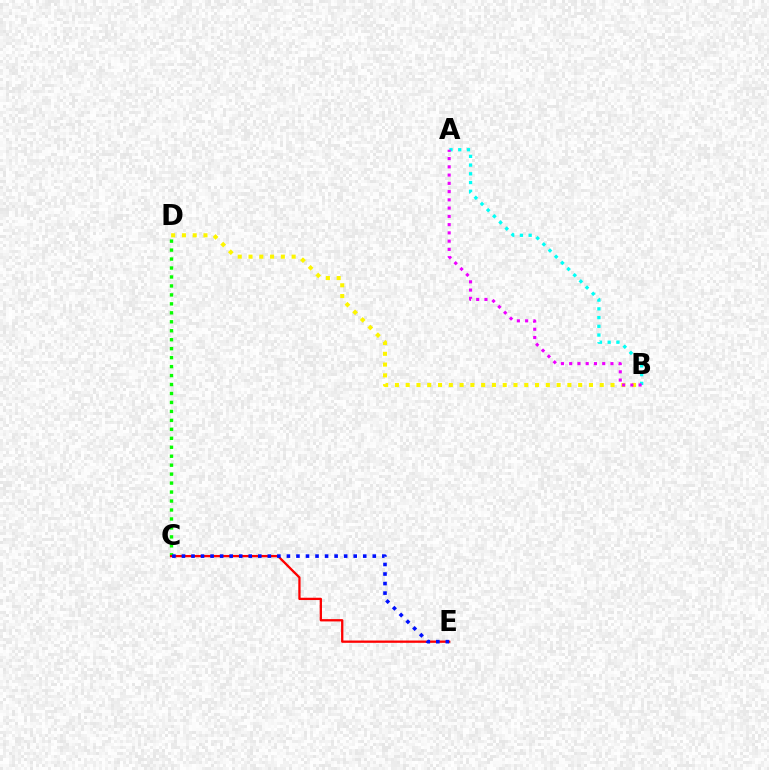{('C', 'D'): [{'color': '#08ff00', 'line_style': 'dotted', 'thickness': 2.44}], ('C', 'E'): [{'color': '#ff0000', 'line_style': 'solid', 'thickness': 1.65}, {'color': '#0010ff', 'line_style': 'dotted', 'thickness': 2.59}], ('B', 'D'): [{'color': '#fcf500', 'line_style': 'dotted', 'thickness': 2.93}], ('A', 'B'): [{'color': '#00fff6', 'line_style': 'dotted', 'thickness': 2.37}, {'color': '#ee00ff', 'line_style': 'dotted', 'thickness': 2.24}]}